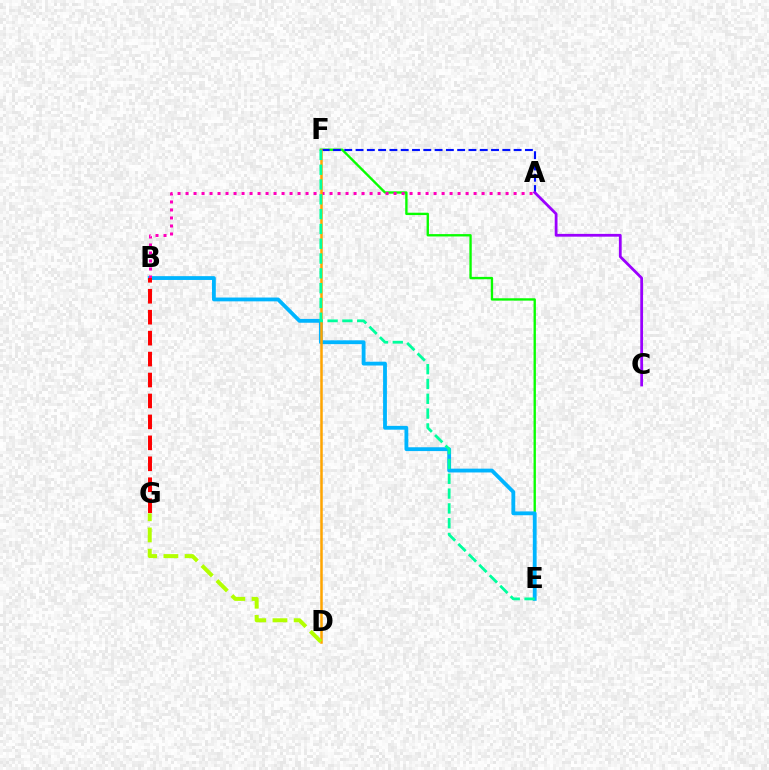{('E', 'F'): [{'color': '#08ff00', 'line_style': 'solid', 'thickness': 1.7}, {'color': '#00ff9d', 'line_style': 'dashed', 'thickness': 2.01}], ('A', 'F'): [{'color': '#0010ff', 'line_style': 'dashed', 'thickness': 1.53}], ('B', 'E'): [{'color': '#00b5ff', 'line_style': 'solid', 'thickness': 2.75}], ('A', 'B'): [{'color': '#ff00bd', 'line_style': 'dotted', 'thickness': 2.17}], ('D', 'F'): [{'color': '#ffa500', 'line_style': 'solid', 'thickness': 1.8}], ('B', 'G'): [{'color': '#ff0000', 'line_style': 'dashed', 'thickness': 2.85}], ('A', 'C'): [{'color': '#9b00ff', 'line_style': 'solid', 'thickness': 2.0}], ('D', 'G'): [{'color': '#b3ff00', 'line_style': 'dashed', 'thickness': 2.88}]}